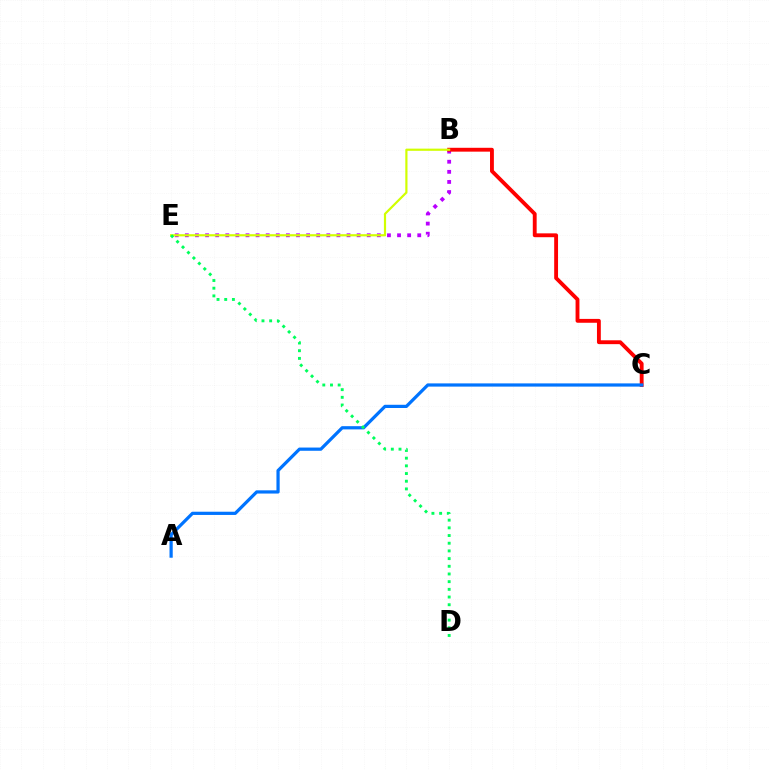{('B', 'E'): [{'color': '#b900ff', 'line_style': 'dotted', 'thickness': 2.75}, {'color': '#d1ff00', 'line_style': 'solid', 'thickness': 1.57}], ('B', 'C'): [{'color': '#ff0000', 'line_style': 'solid', 'thickness': 2.78}], ('A', 'C'): [{'color': '#0074ff', 'line_style': 'solid', 'thickness': 2.32}], ('D', 'E'): [{'color': '#00ff5c', 'line_style': 'dotted', 'thickness': 2.09}]}